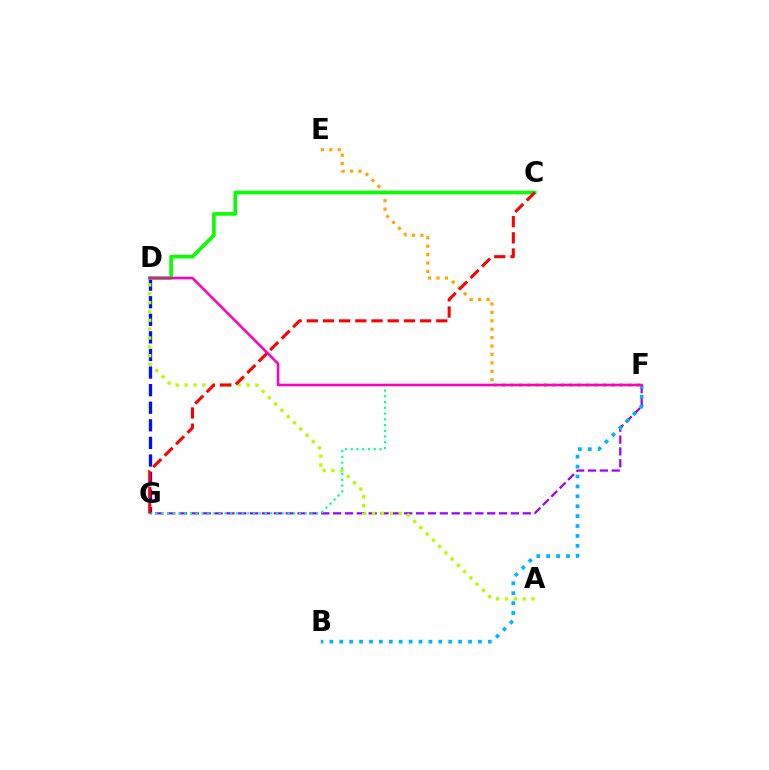{('D', 'G'): [{'color': '#0010ff', 'line_style': 'dashed', 'thickness': 2.39}], ('F', 'G'): [{'color': '#9b00ff', 'line_style': 'dashed', 'thickness': 1.61}, {'color': '#00ff9d', 'line_style': 'dotted', 'thickness': 1.56}], ('A', 'D'): [{'color': '#b3ff00', 'line_style': 'dotted', 'thickness': 2.41}], ('E', 'F'): [{'color': '#ffa500', 'line_style': 'dotted', 'thickness': 2.29}], ('C', 'D'): [{'color': '#08ff00', 'line_style': 'solid', 'thickness': 2.61}], ('B', 'F'): [{'color': '#00b5ff', 'line_style': 'dotted', 'thickness': 2.69}], ('D', 'F'): [{'color': '#ff00bd', 'line_style': 'solid', 'thickness': 1.84}], ('C', 'G'): [{'color': '#ff0000', 'line_style': 'dashed', 'thickness': 2.2}]}